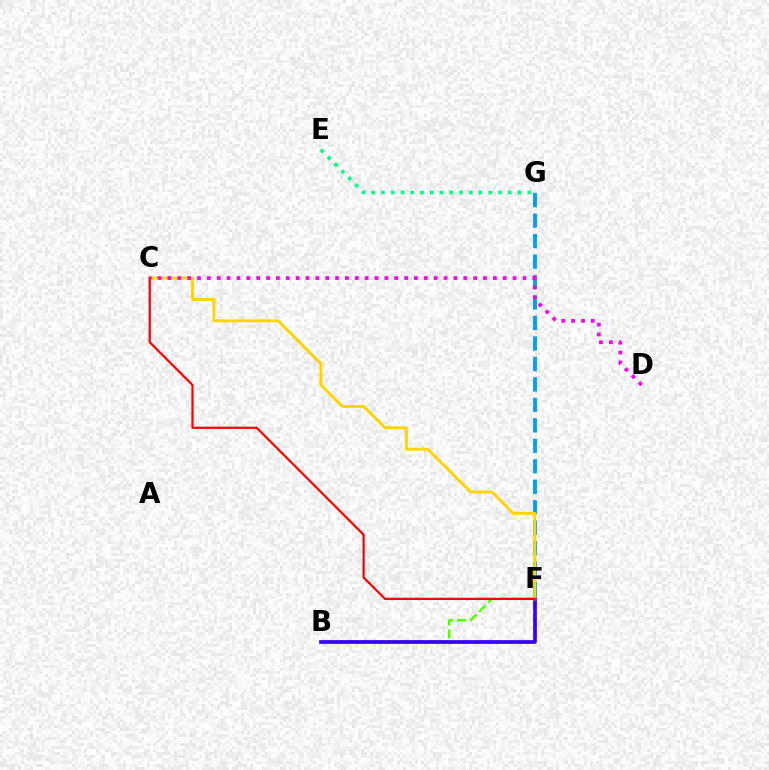{('F', 'G'): [{'color': '#009eff', 'line_style': 'dashed', 'thickness': 2.78}], ('B', 'F'): [{'color': '#4fff00', 'line_style': 'dashed', 'thickness': 1.76}, {'color': '#3700ff', 'line_style': 'solid', 'thickness': 2.68}], ('E', 'G'): [{'color': '#00ff86', 'line_style': 'dotted', 'thickness': 2.65}], ('C', 'F'): [{'color': '#ffd500', 'line_style': 'solid', 'thickness': 2.06}, {'color': '#ff0000', 'line_style': 'solid', 'thickness': 1.59}], ('C', 'D'): [{'color': '#ff00ed', 'line_style': 'dotted', 'thickness': 2.68}]}